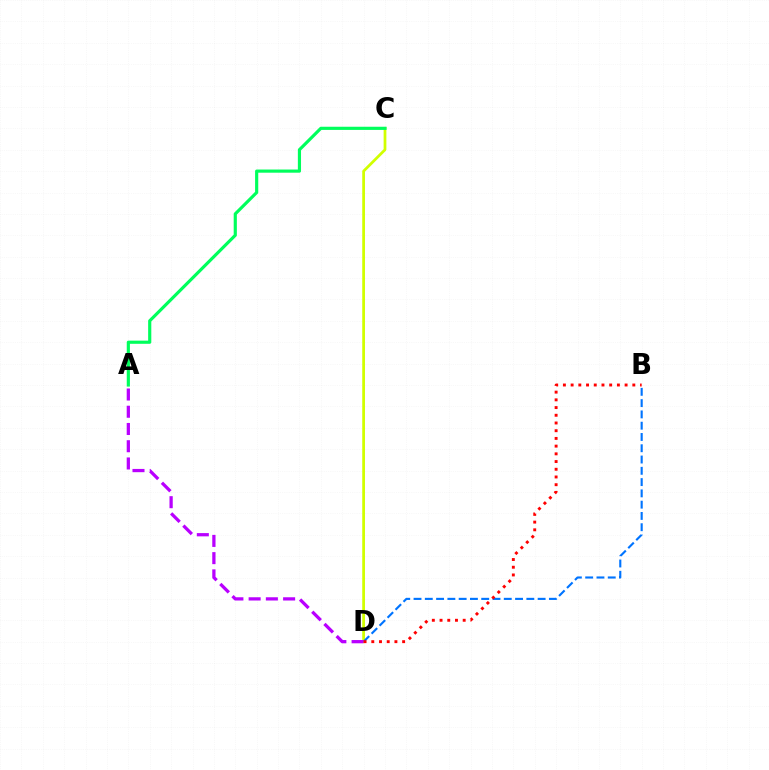{('C', 'D'): [{'color': '#d1ff00', 'line_style': 'solid', 'thickness': 1.98}], ('B', 'D'): [{'color': '#0074ff', 'line_style': 'dashed', 'thickness': 1.53}, {'color': '#ff0000', 'line_style': 'dotted', 'thickness': 2.1}], ('A', 'D'): [{'color': '#b900ff', 'line_style': 'dashed', 'thickness': 2.34}], ('A', 'C'): [{'color': '#00ff5c', 'line_style': 'solid', 'thickness': 2.28}]}